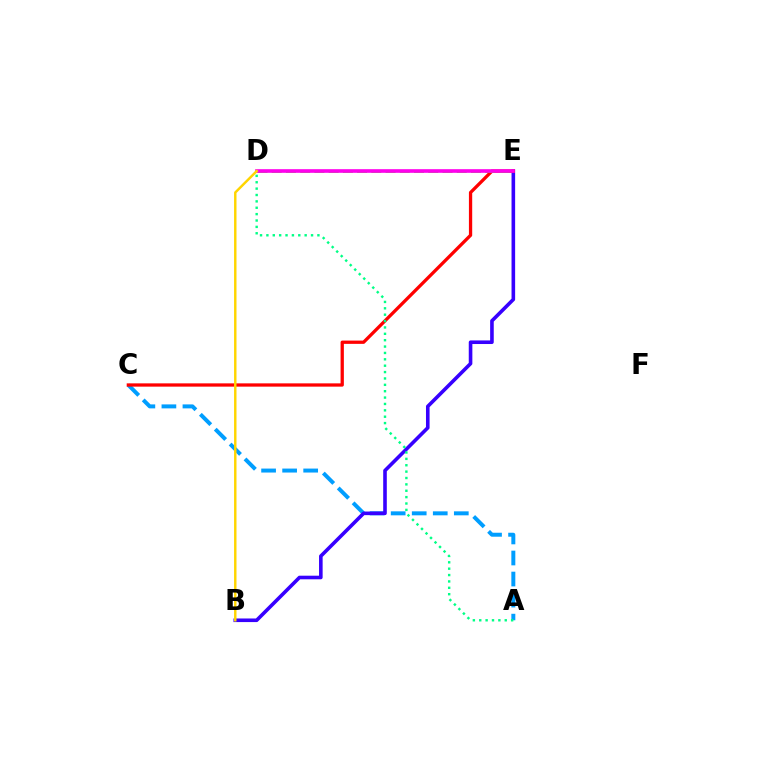{('A', 'C'): [{'color': '#009eff', 'line_style': 'dashed', 'thickness': 2.86}], ('B', 'E'): [{'color': '#3700ff', 'line_style': 'solid', 'thickness': 2.59}], ('C', 'E'): [{'color': '#ff0000', 'line_style': 'solid', 'thickness': 2.36}], ('D', 'E'): [{'color': '#4fff00', 'line_style': 'dashed', 'thickness': 1.93}, {'color': '#ff00ed', 'line_style': 'solid', 'thickness': 2.62}], ('A', 'D'): [{'color': '#00ff86', 'line_style': 'dotted', 'thickness': 1.73}], ('B', 'D'): [{'color': '#ffd500', 'line_style': 'solid', 'thickness': 1.76}]}